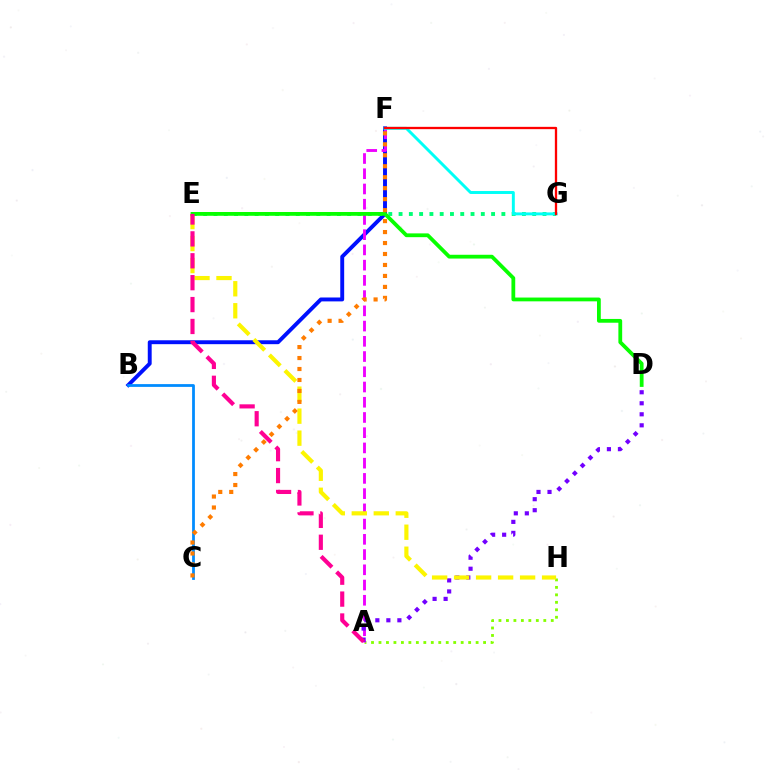{('A', 'H'): [{'color': '#84ff00', 'line_style': 'dotted', 'thickness': 2.03}], ('B', 'F'): [{'color': '#0010ff', 'line_style': 'solid', 'thickness': 2.81}], ('A', 'F'): [{'color': '#ee00ff', 'line_style': 'dashed', 'thickness': 2.07}], ('A', 'D'): [{'color': '#7200ff', 'line_style': 'dotted', 'thickness': 2.99}], ('E', 'G'): [{'color': '#00ff74', 'line_style': 'dotted', 'thickness': 2.79}], ('E', 'H'): [{'color': '#fcf500', 'line_style': 'dashed', 'thickness': 2.99}], ('D', 'E'): [{'color': '#08ff00', 'line_style': 'solid', 'thickness': 2.73}], ('F', 'G'): [{'color': '#00fff6', 'line_style': 'solid', 'thickness': 2.11}, {'color': '#ff0000', 'line_style': 'solid', 'thickness': 1.66}], ('A', 'E'): [{'color': '#ff0094', 'line_style': 'dashed', 'thickness': 2.97}], ('B', 'C'): [{'color': '#008cff', 'line_style': 'solid', 'thickness': 2.0}], ('C', 'F'): [{'color': '#ff7c00', 'line_style': 'dotted', 'thickness': 2.98}]}